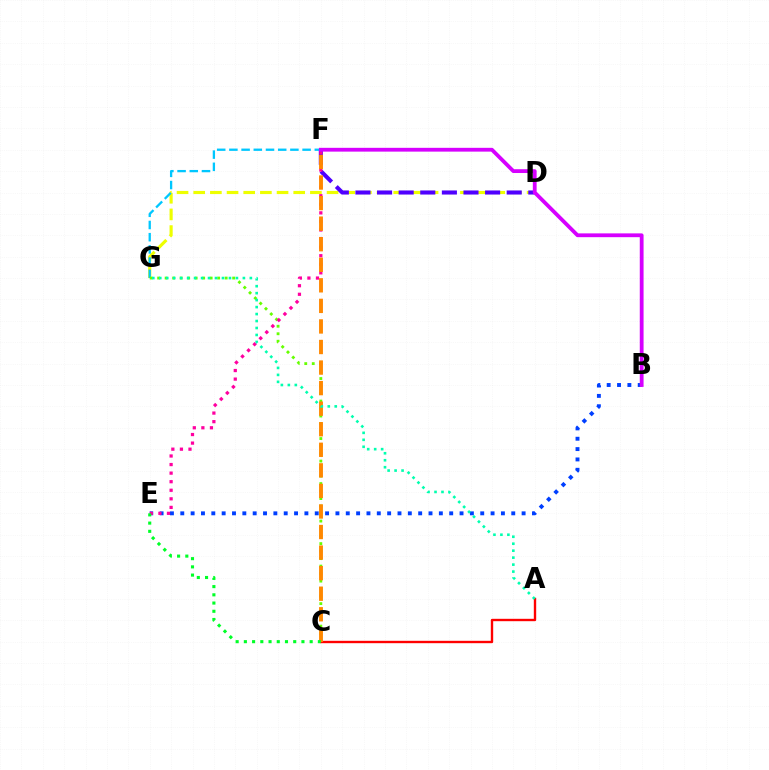{('D', 'G'): [{'color': '#eeff00', 'line_style': 'dashed', 'thickness': 2.26}], ('A', 'C'): [{'color': '#ff0000', 'line_style': 'solid', 'thickness': 1.71}], ('B', 'E'): [{'color': '#003fff', 'line_style': 'dotted', 'thickness': 2.81}], ('D', 'F'): [{'color': '#4f00ff', 'line_style': 'dashed', 'thickness': 2.94}], ('F', 'G'): [{'color': '#00c7ff', 'line_style': 'dashed', 'thickness': 1.66}], ('C', 'G'): [{'color': '#66ff00', 'line_style': 'dotted', 'thickness': 2.04}], ('E', 'F'): [{'color': '#ff00a0', 'line_style': 'dotted', 'thickness': 2.33}], ('C', 'F'): [{'color': '#ff8800', 'line_style': 'dashed', 'thickness': 2.79}], ('A', 'G'): [{'color': '#00ffaf', 'line_style': 'dotted', 'thickness': 1.89}], ('B', 'F'): [{'color': '#d600ff', 'line_style': 'solid', 'thickness': 2.74}], ('C', 'E'): [{'color': '#00ff27', 'line_style': 'dotted', 'thickness': 2.23}]}